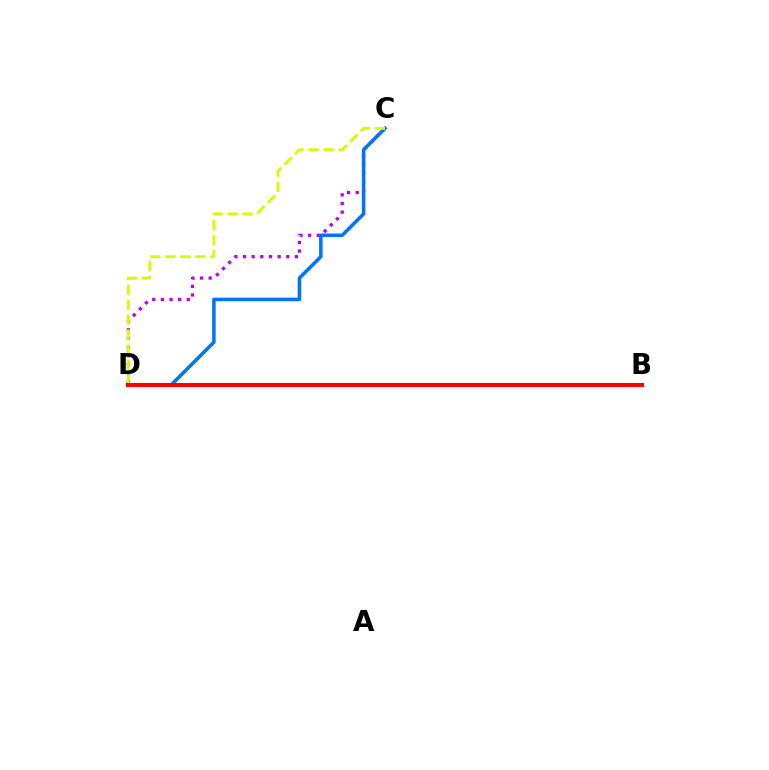{('B', 'D'): [{'color': '#00ff5c', 'line_style': 'dashed', 'thickness': 1.65}, {'color': '#ff0000', 'line_style': 'solid', 'thickness': 2.96}], ('C', 'D'): [{'color': '#b900ff', 'line_style': 'dotted', 'thickness': 2.35}, {'color': '#0074ff', 'line_style': 'solid', 'thickness': 2.54}, {'color': '#d1ff00', 'line_style': 'dashed', 'thickness': 2.04}]}